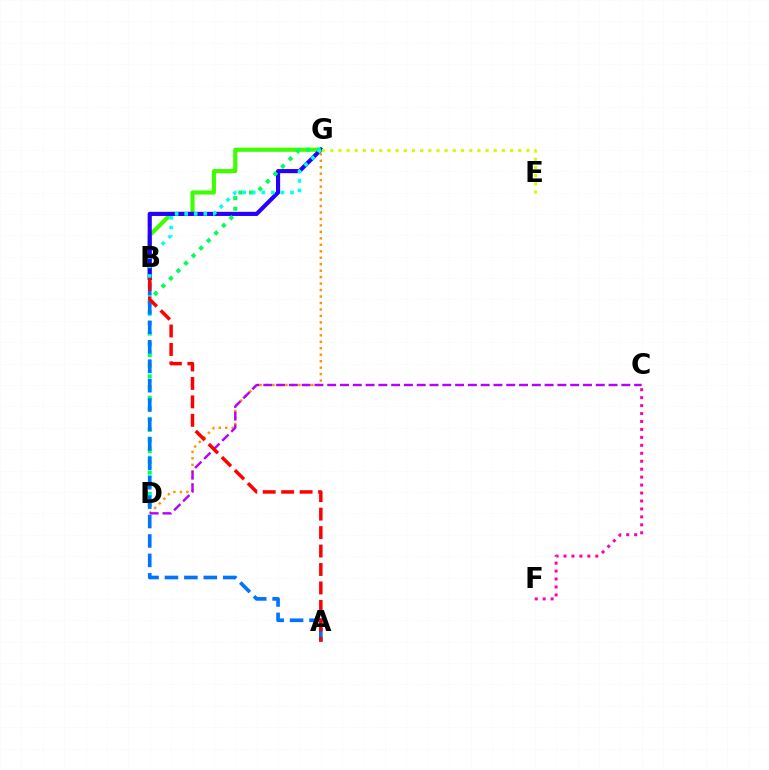{('B', 'G'): [{'color': '#3dff00', 'line_style': 'solid', 'thickness': 2.98}, {'color': '#2500ff', 'line_style': 'solid', 'thickness': 2.98}], ('D', 'G'): [{'color': '#ff9400', 'line_style': 'dotted', 'thickness': 1.76}, {'color': '#00ff5c', 'line_style': 'dotted', 'thickness': 2.9}, {'color': '#00fff6', 'line_style': 'dotted', 'thickness': 2.6}], ('C', 'F'): [{'color': '#ff00ac', 'line_style': 'dotted', 'thickness': 2.16}], ('A', 'B'): [{'color': '#0074ff', 'line_style': 'dashed', 'thickness': 2.64}, {'color': '#ff0000', 'line_style': 'dashed', 'thickness': 2.51}], ('C', 'D'): [{'color': '#b900ff', 'line_style': 'dashed', 'thickness': 1.74}], ('E', 'G'): [{'color': '#d1ff00', 'line_style': 'dotted', 'thickness': 2.22}]}